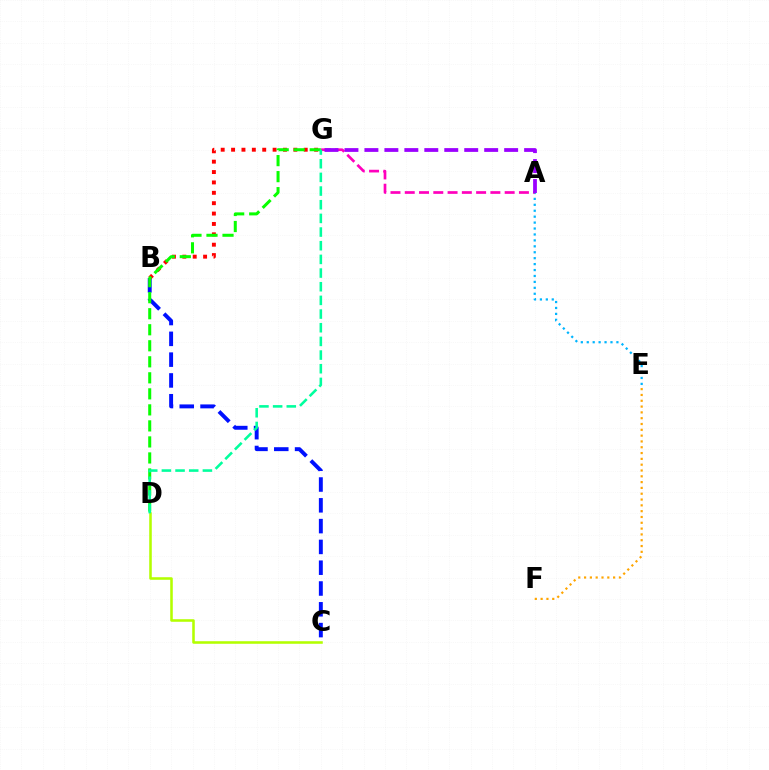{('A', 'E'): [{'color': '#00b5ff', 'line_style': 'dotted', 'thickness': 1.61}], ('A', 'G'): [{'color': '#ff00bd', 'line_style': 'dashed', 'thickness': 1.94}, {'color': '#9b00ff', 'line_style': 'dashed', 'thickness': 2.71}], ('B', 'C'): [{'color': '#0010ff', 'line_style': 'dashed', 'thickness': 2.83}], ('B', 'G'): [{'color': '#ff0000', 'line_style': 'dotted', 'thickness': 2.82}], ('D', 'G'): [{'color': '#08ff00', 'line_style': 'dashed', 'thickness': 2.18}, {'color': '#00ff9d', 'line_style': 'dashed', 'thickness': 1.86}], ('E', 'F'): [{'color': '#ffa500', 'line_style': 'dotted', 'thickness': 1.58}], ('C', 'D'): [{'color': '#b3ff00', 'line_style': 'solid', 'thickness': 1.84}]}